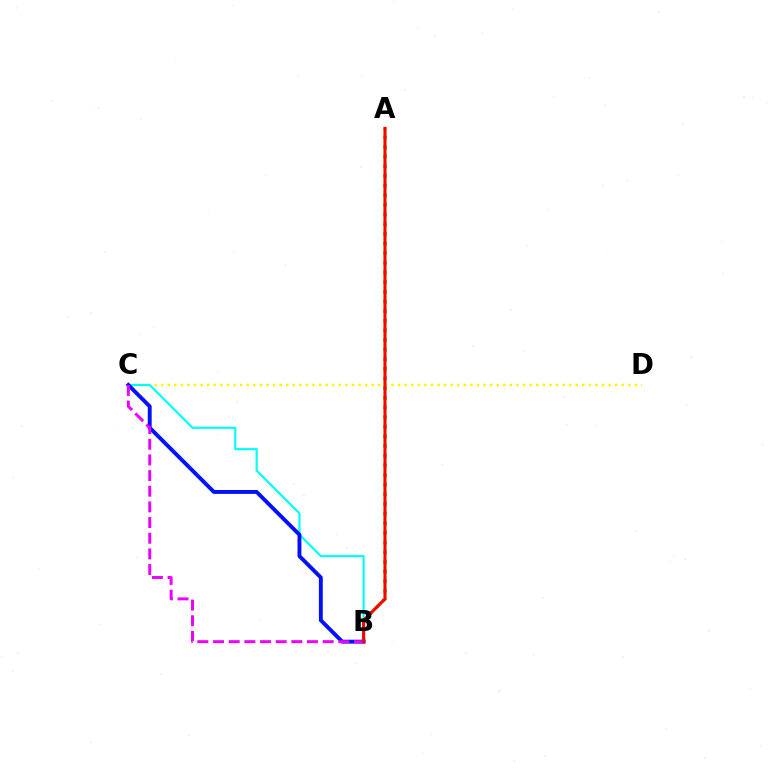{('A', 'B'): [{'color': '#08ff00', 'line_style': 'dotted', 'thickness': 2.62}, {'color': '#ff0000', 'line_style': 'solid', 'thickness': 2.21}], ('C', 'D'): [{'color': '#fcf500', 'line_style': 'dotted', 'thickness': 1.79}], ('B', 'C'): [{'color': '#00fff6', 'line_style': 'solid', 'thickness': 1.56}, {'color': '#0010ff', 'line_style': 'solid', 'thickness': 2.79}, {'color': '#ee00ff', 'line_style': 'dashed', 'thickness': 2.13}]}